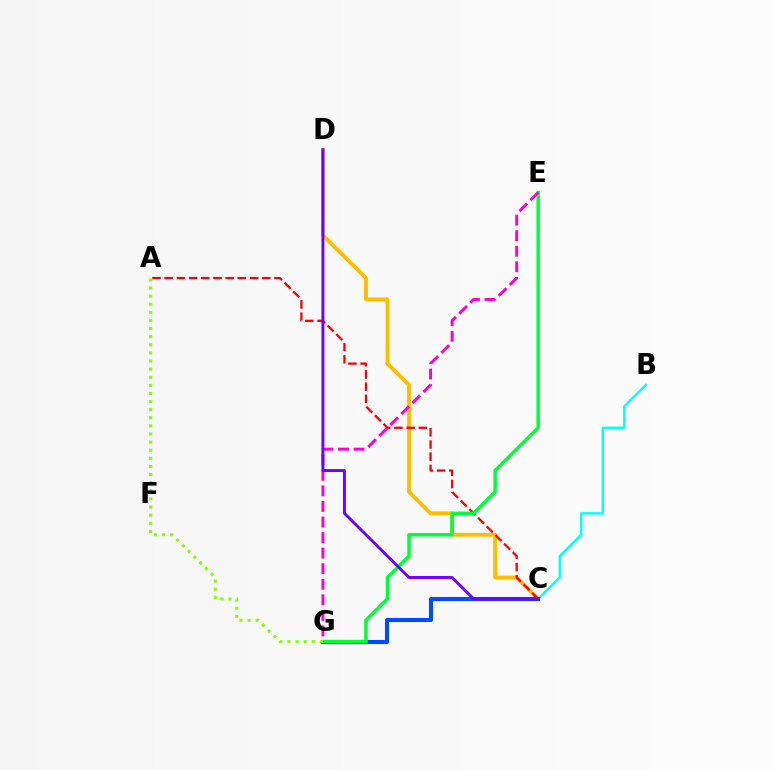{('C', 'D'): [{'color': '#ffbd00', 'line_style': 'solid', 'thickness': 2.78}, {'color': '#7200ff', 'line_style': 'solid', 'thickness': 2.12}], ('B', 'C'): [{'color': '#00fff6', 'line_style': 'solid', 'thickness': 1.71}], ('C', 'G'): [{'color': '#004bff', 'line_style': 'solid', 'thickness': 2.95}], ('A', 'C'): [{'color': '#ff0000', 'line_style': 'dashed', 'thickness': 1.66}], ('E', 'G'): [{'color': '#00ff39', 'line_style': 'solid', 'thickness': 2.53}, {'color': '#ff00cf', 'line_style': 'dashed', 'thickness': 2.11}], ('A', 'G'): [{'color': '#84ff00', 'line_style': 'dotted', 'thickness': 2.2}]}